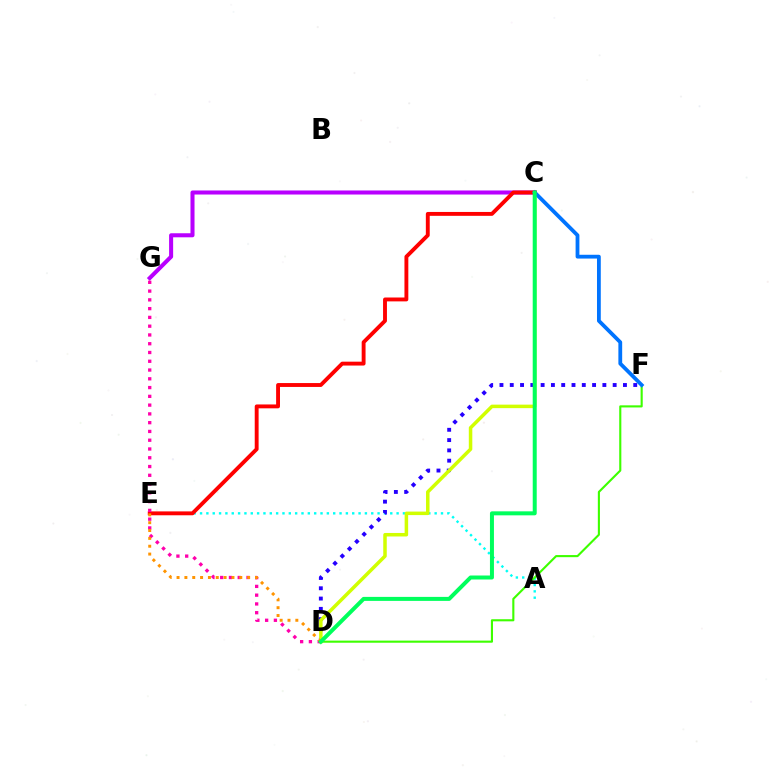{('A', 'E'): [{'color': '#00fff6', 'line_style': 'dotted', 'thickness': 1.72}], ('D', 'F'): [{'color': '#2500ff', 'line_style': 'dotted', 'thickness': 2.8}, {'color': '#3dff00', 'line_style': 'solid', 'thickness': 1.52}], ('C', 'D'): [{'color': '#d1ff00', 'line_style': 'solid', 'thickness': 2.53}, {'color': '#00ff5c', 'line_style': 'solid', 'thickness': 2.88}], ('C', 'G'): [{'color': '#b900ff', 'line_style': 'solid', 'thickness': 2.91}], ('C', 'E'): [{'color': '#ff0000', 'line_style': 'solid', 'thickness': 2.79}], ('D', 'G'): [{'color': '#ff00ac', 'line_style': 'dotted', 'thickness': 2.38}], ('C', 'F'): [{'color': '#0074ff', 'line_style': 'solid', 'thickness': 2.73}], ('D', 'E'): [{'color': '#ff9400', 'line_style': 'dotted', 'thickness': 2.13}]}